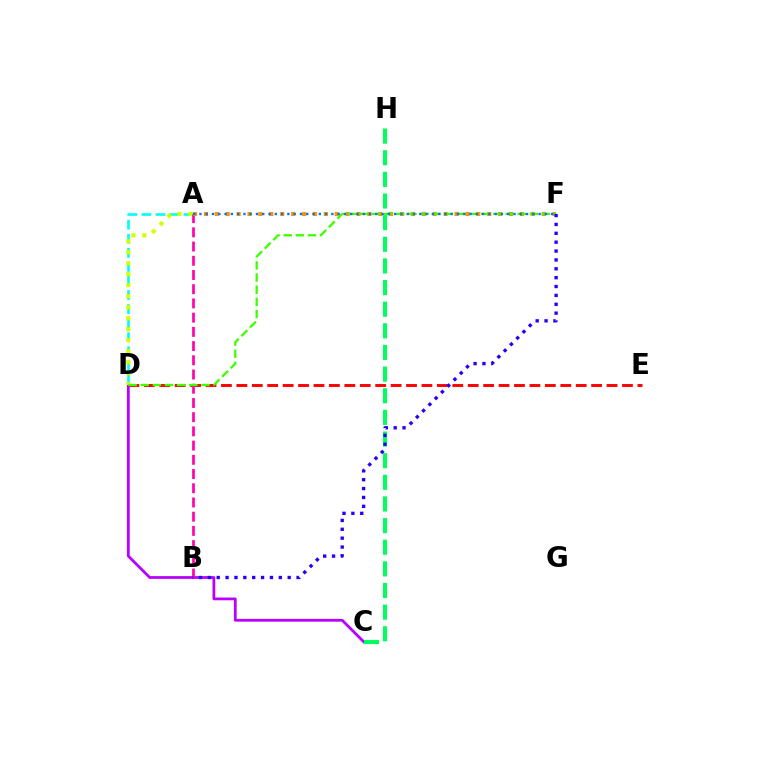{('D', 'E'): [{'color': '#ff0000', 'line_style': 'dashed', 'thickness': 2.1}], ('C', 'D'): [{'color': '#b900ff', 'line_style': 'solid', 'thickness': 2.0}], ('A', 'D'): [{'color': '#00fff6', 'line_style': 'dashed', 'thickness': 1.91}, {'color': '#d1ff00', 'line_style': 'dotted', 'thickness': 2.99}], ('A', 'B'): [{'color': '#ff00ac', 'line_style': 'dashed', 'thickness': 1.93}], ('C', 'H'): [{'color': '#00ff5c', 'line_style': 'dashed', 'thickness': 2.94}], ('A', 'F'): [{'color': '#ff9400', 'line_style': 'dotted', 'thickness': 2.96}, {'color': '#0074ff', 'line_style': 'dotted', 'thickness': 1.71}], ('D', 'F'): [{'color': '#3dff00', 'line_style': 'dashed', 'thickness': 1.65}], ('B', 'F'): [{'color': '#2500ff', 'line_style': 'dotted', 'thickness': 2.41}]}